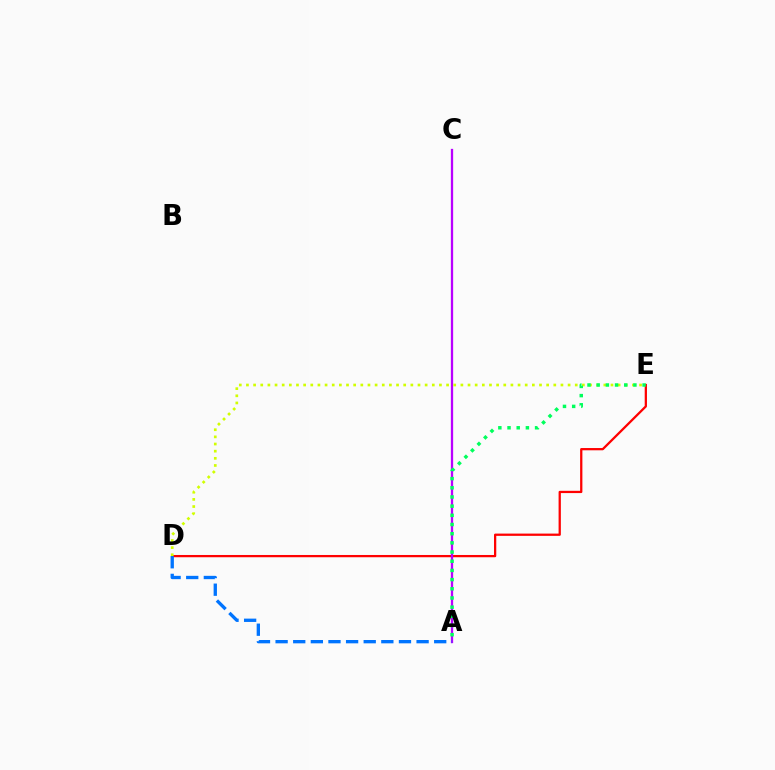{('D', 'E'): [{'color': '#ff0000', 'line_style': 'solid', 'thickness': 1.63}, {'color': '#d1ff00', 'line_style': 'dotted', 'thickness': 1.94}], ('A', 'C'): [{'color': '#b900ff', 'line_style': 'solid', 'thickness': 1.65}], ('A', 'D'): [{'color': '#0074ff', 'line_style': 'dashed', 'thickness': 2.39}], ('A', 'E'): [{'color': '#00ff5c', 'line_style': 'dotted', 'thickness': 2.49}]}